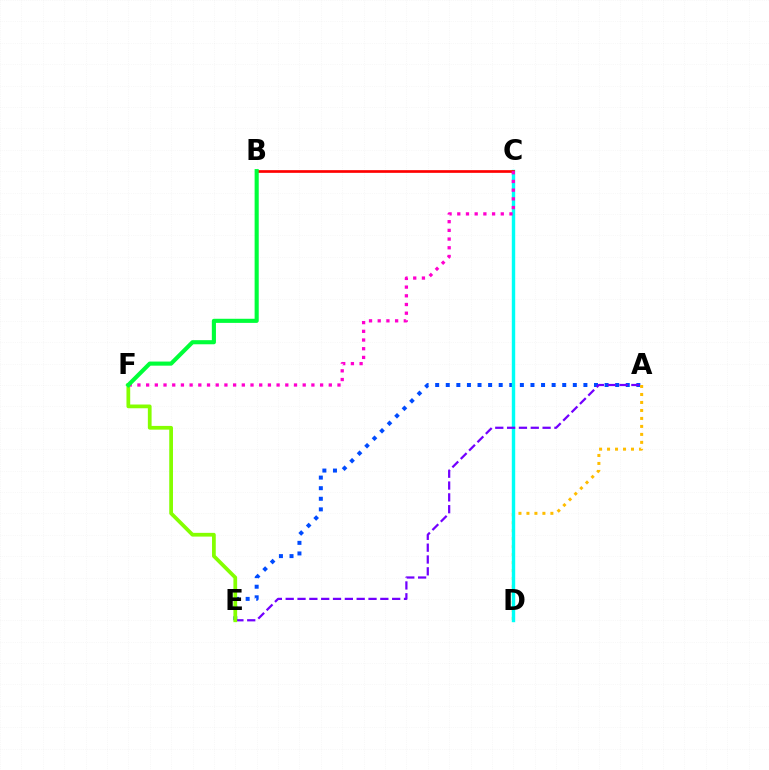{('A', 'E'): [{'color': '#004bff', 'line_style': 'dotted', 'thickness': 2.88}, {'color': '#7200ff', 'line_style': 'dashed', 'thickness': 1.61}], ('A', 'D'): [{'color': '#ffbd00', 'line_style': 'dotted', 'thickness': 2.17}], ('C', 'D'): [{'color': '#00fff6', 'line_style': 'solid', 'thickness': 2.45}], ('E', 'F'): [{'color': '#84ff00', 'line_style': 'solid', 'thickness': 2.69}], ('B', 'C'): [{'color': '#ff0000', 'line_style': 'solid', 'thickness': 1.94}], ('C', 'F'): [{'color': '#ff00cf', 'line_style': 'dotted', 'thickness': 2.36}], ('B', 'F'): [{'color': '#00ff39', 'line_style': 'solid', 'thickness': 2.96}]}